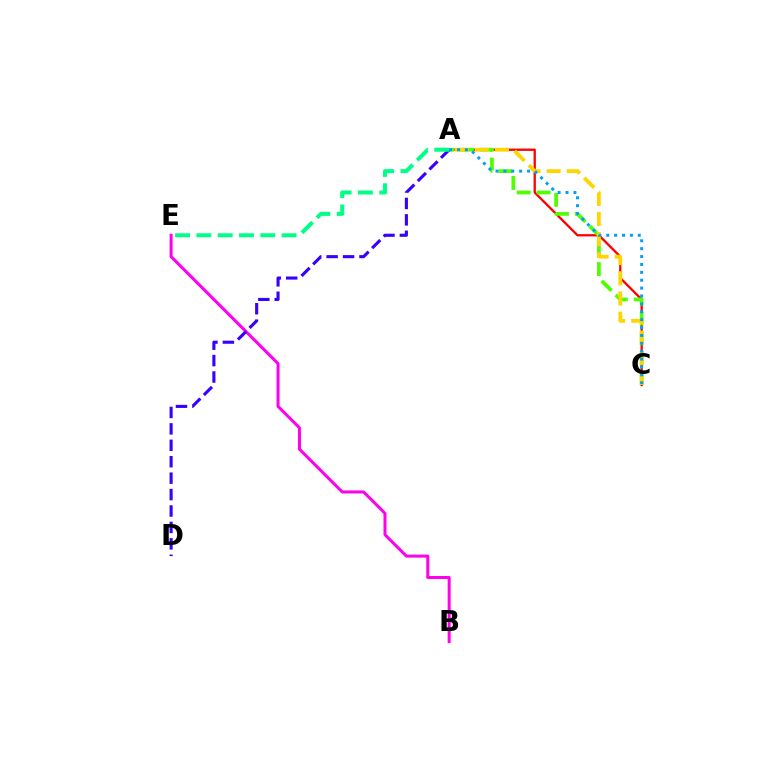{('B', 'E'): [{'color': '#ff00ed', 'line_style': 'solid', 'thickness': 2.17}], ('A', 'C'): [{'color': '#ff0000', 'line_style': 'solid', 'thickness': 1.66}, {'color': '#4fff00', 'line_style': 'dashed', 'thickness': 2.7}, {'color': '#ffd500', 'line_style': 'dashed', 'thickness': 2.74}, {'color': '#009eff', 'line_style': 'dotted', 'thickness': 2.14}], ('A', 'D'): [{'color': '#3700ff', 'line_style': 'dashed', 'thickness': 2.23}], ('A', 'E'): [{'color': '#00ff86', 'line_style': 'dashed', 'thickness': 2.9}]}